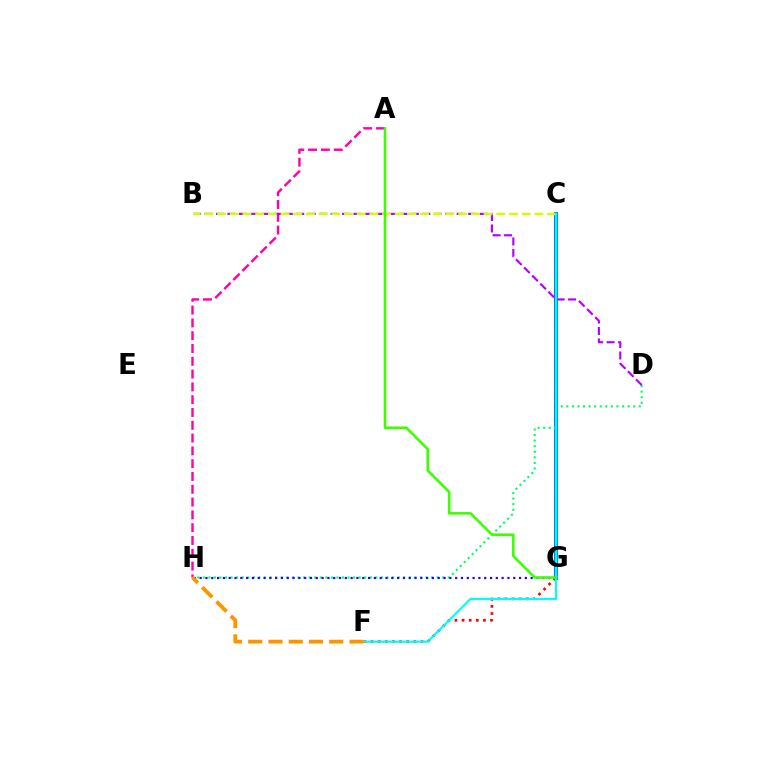{('C', 'F'): [{'color': '#ff0000', 'line_style': 'dotted', 'thickness': 1.94}, {'color': '#00fff6', 'line_style': 'solid', 'thickness': 1.59}], ('C', 'G'): [{'color': '#0074ff', 'line_style': 'solid', 'thickness': 2.83}], ('A', 'H'): [{'color': '#ff00ac', 'line_style': 'dashed', 'thickness': 1.74}], ('D', 'H'): [{'color': '#00ff5c', 'line_style': 'dotted', 'thickness': 1.51}], ('B', 'D'): [{'color': '#b900ff', 'line_style': 'dashed', 'thickness': 1.56}], ('B', 'C'): [{'color': '#d1ff00', 'line_style': 'dashed', 'thickness': 1.72}], ('G', 'H'): [{'color': '#2500ff', 'line_style': 'dotted', 'thickness': 1.58}], ('A', 'G'): [{'color': '#3dff00', 'line_style': 'solid', 'thickness': 1.87}], ('F', 'H'): [{'color': '#ff9400', 'line_style': 'dashed', 'thickness': 2.75}]}